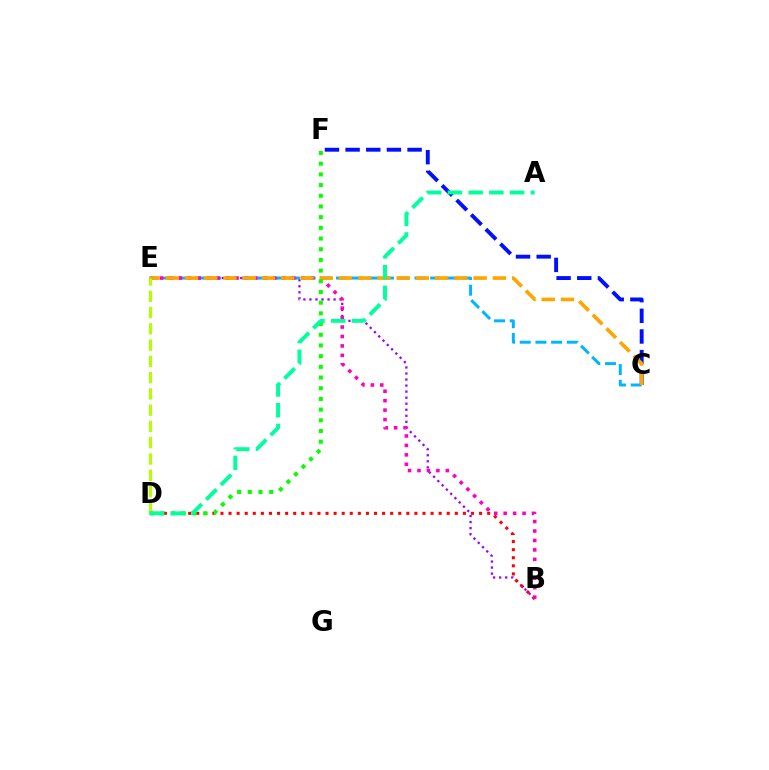{('B', 'E'): [{'color': '#9b00ff', 'line_style': 'dotted', 'thickness': 1.64}, {'color': '#ff00bd', 'line_style': 'dotted', 'thickness': 2.57}], ('C', 'F'): [{'color': '#0010ff', 'line_style': 'dashed', 'thickness': 2.81}], ('C', 'E'): [{'color': '#00b5ff', 'line_style': 'dashed', 'thickness': 2.13}, {'color': '#ffa500', 'line_style': 'dashed', 'thickness': 2.61}], ('B', 'D'): [{'color': '#ff0000', 'line_style': 'dotted', 'thickness': 2.2}], ('D', 'E'): [{'color': '#b3ff00', 'line_style': 'dashed', 'thickness': 2.21}], ('D', 'F'): [{'color': '#08ff00', 'line_style': 'dotted', 'thickness': 2.91}], ('A', 'D'): [{'color': '#00ff9d', 'line_style': 'dashed', 'thickness': 2.82}]}